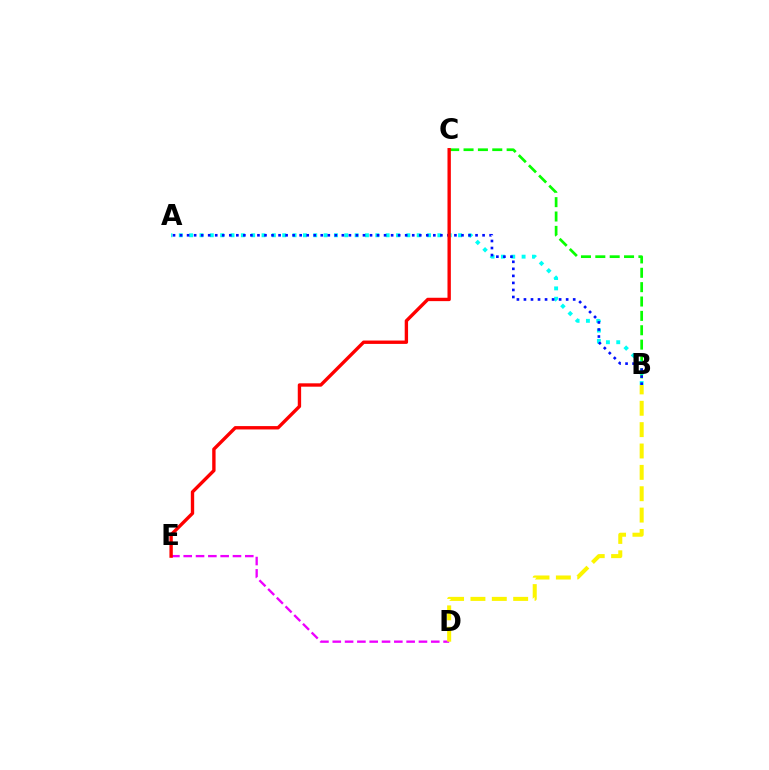{('B', 'C'): [{'color': '#08ff00', 'line_style': 'dashed', 'thickness': 1.95}], ('D', 'E'): [{'color': '#ee00ff', 'line_style': 'dashed', 'thickness': 1.67}], ('B', 'D'): [{'color': '#fcf500', 'line_style': 'dashed', 'thickness': 2.9}], ('A', 'B'): [{'color': '#00fff6', 'line_style': 'dotted', 'thickness': 2.81}, {'color': '#0010ff', 'line_style': 'dotted', 'thickness': 1.91}], ('C', 'E'): [{'color': '#ff0000', 'line_style': 'solid', 'thickness': 2.43}]}